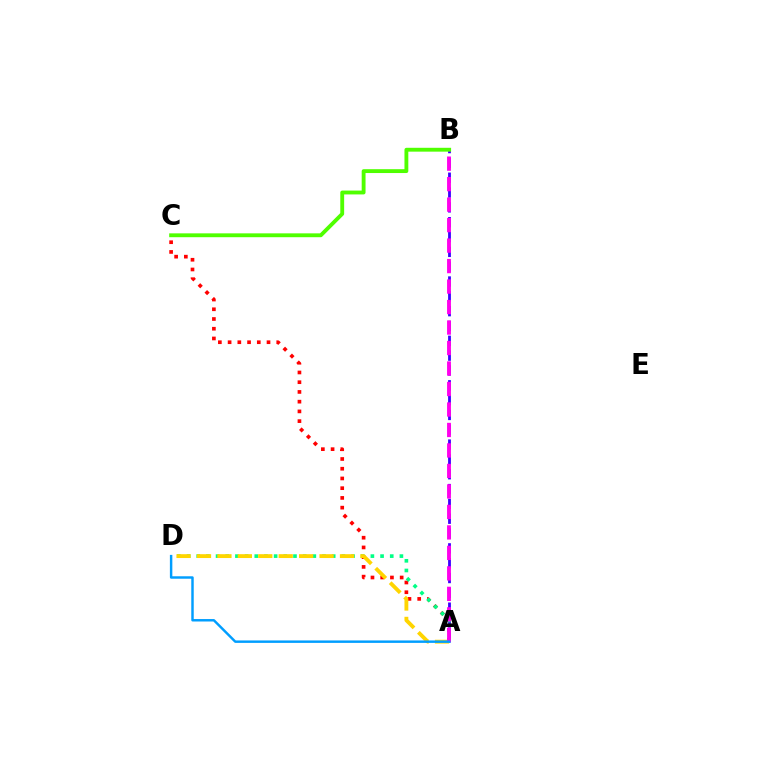{('A', 'C'): [{'color': '#ff0000', 'line_style': 'dotted', 'thickness': 2.64}], ('A', 'B'): [{'color': '#3700ff', 'line_style': 'dashed', 'thickness': 2.01}, {'color': '#ff00ed', 'line_style': 'dashed', 'thickness': 2.78}], ('A', 'D'): [{'color': '#00ff86', 'line_style': 'dotted', 'thickness': 2.63}, {'color': '#ffd500', 'line_style': 'dashed', 'thickness': 2.78}, {'color': '#009eff', 'line_style': 'solid', 'thickness': 1.76}], ('B', 'C'): [{'color': '#4fff00', 'line_style': 'solid', 'thickness': 2.78}]}